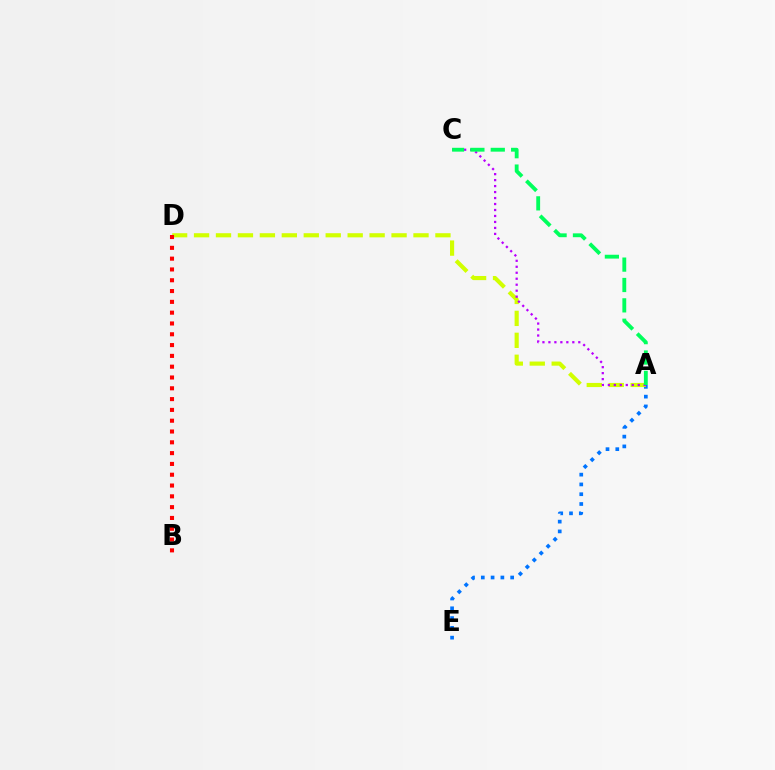{('A', 'E'): [{'color': '#0074ff', 'line_style': 'dotted', 'thickness': 2.66}], ('A', 'D'): [{'color': '#d1ff00', 'line_style': 'dashed', 'thickness': 2.98}], ('B', 'D'): [{'color': '#ff0000', 'line_style': 'dotted', 'thickness': 2.94}], ('A', 'C'): [{'color': '#b900ff', 'line_style': 'dotted', 'thickness': 1.62}, {'color': '#00ff5c', 'line_style': 'dashed', 'thickness': 2.77}]}